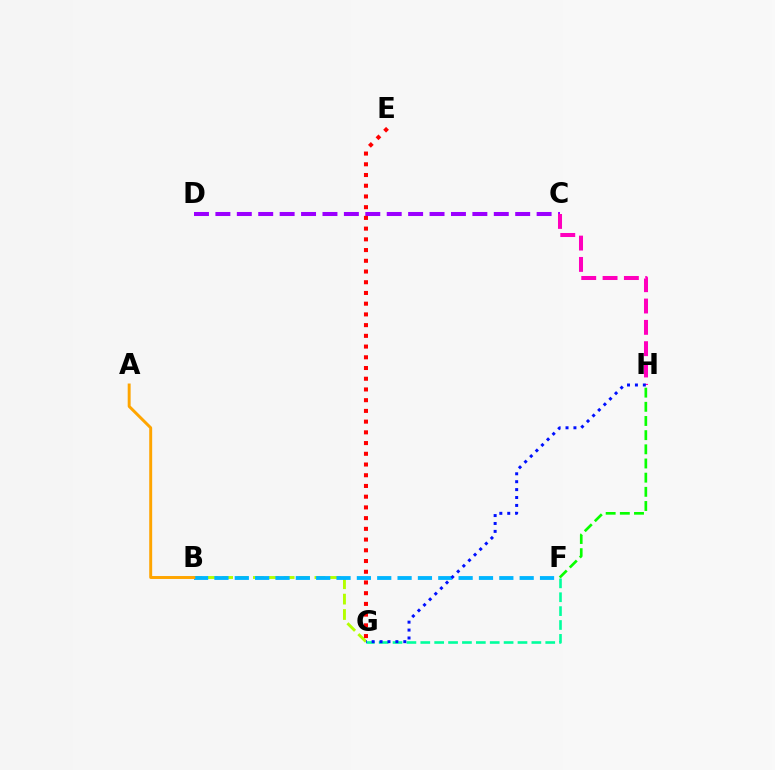{('F', 'G'): [{'color': '#00ff9d', 'line_style': 'dashed', 'thickness': 1.89}], ('B', 'G'): [{'color': '#b3ff00', 'line_style': 'dashed', 'thickness': 2.09}], ('F', 'H'): [{'color': '#08ff00', 'line_style': 'dashed', 'thickness': 1.92}], ('C', 'D'): [{'color': '#9b00ff', 'line_style': 'dashed', 'thickness': 2.91}], ('B', 'F'): [{'color': '#00b5ff', 'line_style': 'dashed', 'thickness': 2.76}], ('A', 'B'): [{'color': '#ffa500', 'line_style': 'solid', 'thickness': 2.12}], ('C', 'H'): [{'color': '#ff00bd', 'line_style': 'dashed', 'thickness': 2.9}], ('E', 'G'): [{'color': '#ff0000', 'line_style': 'dotted', 'thickness': 2.91}], ('G', 'H'): [{'color': '#0010ff', 'line_style': 'dotted', 'thickness': 2.15}]}